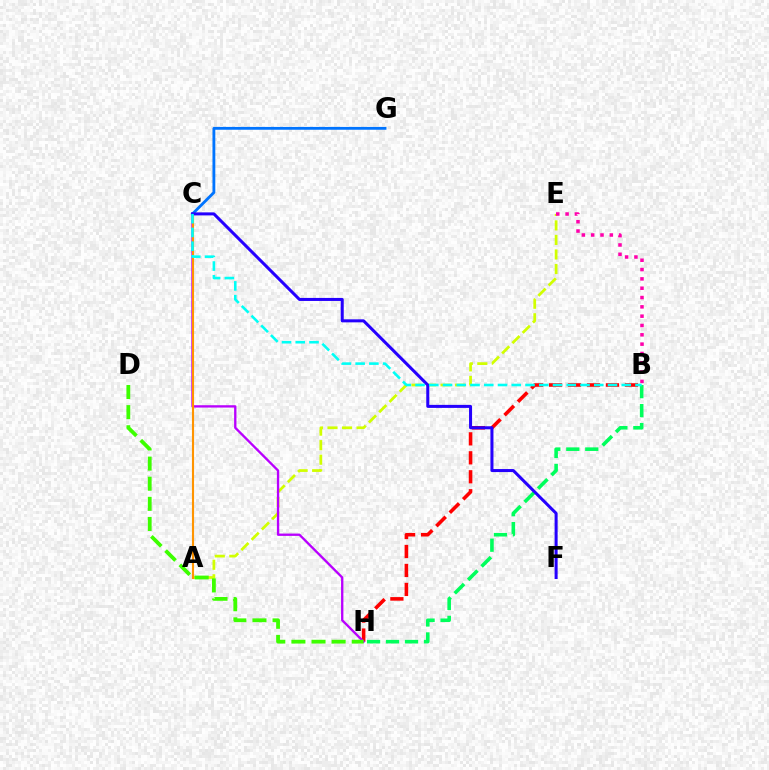{('B', 'H'): [{'color': '#ff0000', 'line_style': 'dashed', 'thickness': 2.58}, {'color': '#00ff5c', 'line_style': 'dashed', 'thickness': 2.58}], ('A', 'E'): [{'color': '#d1ff00', 'line_style': 'dashed', 'thickness': 1.97}], ('C', 'H'): [{'color': '#b900ff', 'line_style': 'solid', 'thickness': 1.68}], ('D', 'H'): [{'color': '#3dff00', 'line_style': 'dashed', 'thickness': 2.73}], ('B', 'E'): [{'color': '#ff00ac', 'line_style': 'dotted', 'thickness': 2.53}], ('A', 'C'): [{'color': '#ff9400', 'line_style': 'solid', 'thickness': 1.53}], ('C', 'G'): [{'color': '#0074ff', 'line_style': 'solid', 'thickness': 2.04}], ('C', 'F'): [{'color': '#2500ff', 'line_style': 'solid', 'thickness': 2.18}], ('B', 'C'): [{'color': '#00fff6', 'line_style': 'dashed', 'thickness': 1.87}]}